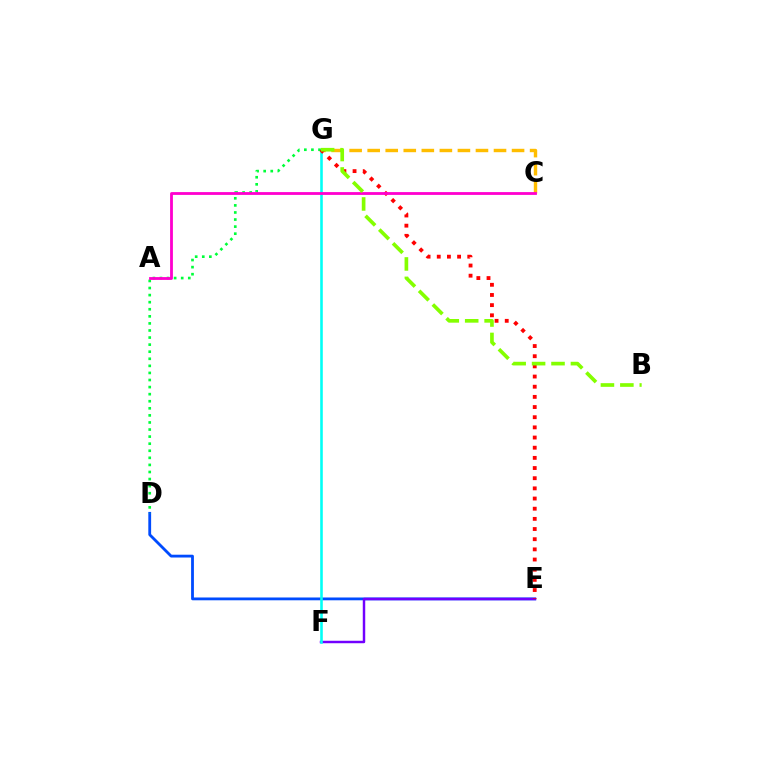{('D', 'E'): [{'color': '#004bff', 'line_style': 'solid', 'thickness': 2.02}], ('C', 'G'): [{'color': '#ffbd00', 'line_style': 'dashed', 'thickness': 2.45}], ('E', 'F'): [{'color': '#7200ff', 'line_style': 'solid', 'thickness': 1.77}], ('F', 'G'): [{'color': '#00fff6', 'line_style': 'solid', 'thickness': 1.86}], ('D', 'G'): [{'color': '#00ff39', 'line_style': 'dotted', 'thickness': 1.92}], ('E', 'G'): [{'color': '#ff0000', 'line_style': 'dotted', 'thickness': 2.76}], ('A', 'C'): [{'color': '#ff00cf', 'line_style': 'solid', 'thickness': 2.03}], ('B', 'G'): [{'color': '#84ff00', 'line_style': 'dashed', 'thickness': 2.64}]}